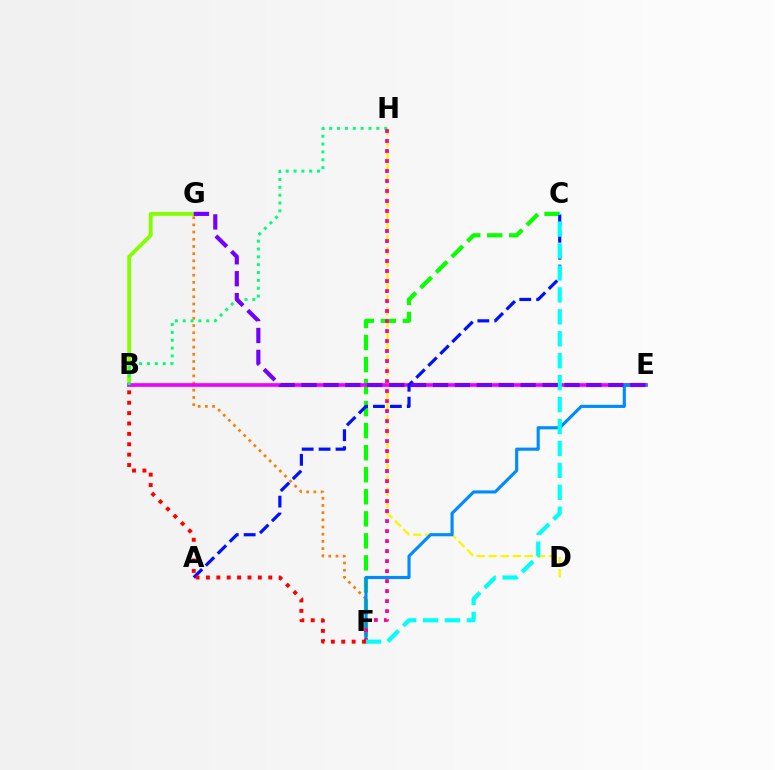{('C', 'F'): [{'color': '#08ff00', 'line_style': 'dashed', 'thickness': 2.99}, {'color': '#00fff6', 'line_style': 'dashed', 'thickness': 2.98}], ('F', 'G'): [{'color': '#ff7c00', 'line_style': 'dotted', 'thickness': 1.95}], ('B', 'G'): [{'color': '#84ff00', 'line_style': 'solid', 'thickness': 2.76}], ('D', 'H'): [{'color': '#fcf500', 'line_style': 'dashed', 'thickness': 1.63}], ('B', 'E'): [{'color': '#ee00ff', 'line_style': 'solid', 'thickness': 2.63}], ('B', 'H'): [{'color': '#00ff74', 'line_style': 'dotted', 'thickness': 2.13}], ('A', 'C'): [{'color': '#0010ff', 'line_style': 'dashed', 'thickness': 2.3}], ('E', 'F'): [{'color': '#008cff', 'line_style': 'solid', 'thickness': 2.26}], ('F', 'H'): [{'color': '#ff0094', 'line_style': 'dotted', 'thickness': 2.72}], ('E', 'G'): [{'color': '#7200ff', 'line_style': 'dashed', 'thickness': 2.98}], ('B', 'F'): [{'color': '#ff0000', 'line_style': 'dotted', 'thickness': 2.82}]}